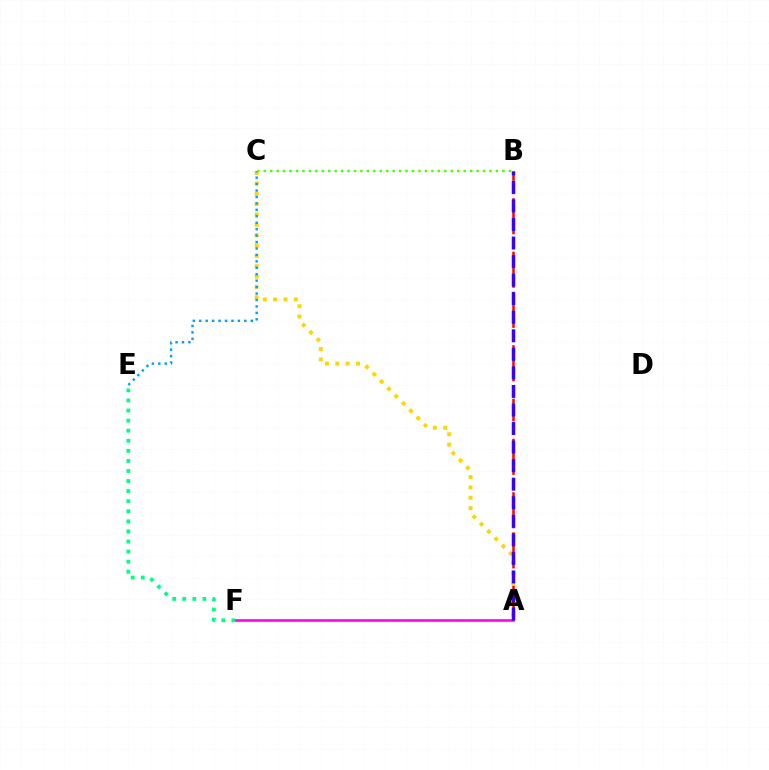{('A', 'C'): [{'color': '#ffd500', 'line_style': 'dotted', 'thickness': 2.81}], ('A', 'B'): [{'color': '#ff0000', 'line_style': 'dashed', 'thickness': 1.82}, {'color': '#3700ff', 'line_style': 'dashed', 'thickness': 2.52}], ('A', 'F'): [{'color': '#ff00ed', 'line_style': 'solid', 'thickness': 1.84}], ('C', 'E'): [{'color': '#009eff', 'line_style': 'dotted', 'thickness': 1.75}], ('E', 'F'): [{'color': '#00ff86', 'line_style': 'dotted', 'thickness': 2.74}], ('B', 'C'): [{'color': '#4fff00', 'line_style': 'dotted', 'thickness': 1.75}]}